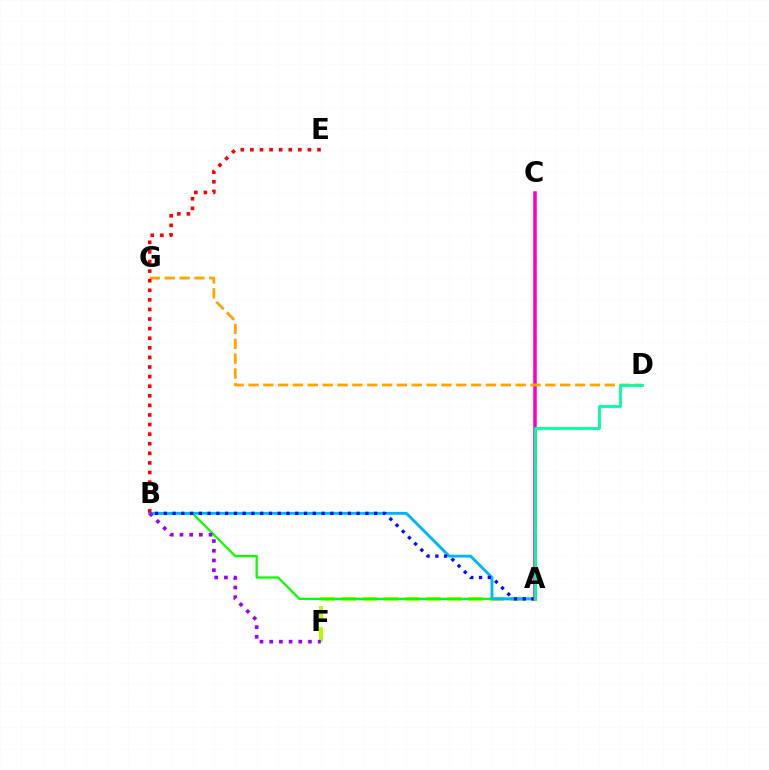{('A', 'F'): [{'color': '#b3ff00', 'line_style': 'dashed', 'thickness': 2.87}], ('A', 'B'): [{'color': '#08ff00', 'line_style': 'solid', 'thickness': 1.64}, {'color': '#00b5ff', 'line_style': 'solid', 'thickness': 2.07}, {'color': '#0010ff', 'line_style': 'dotted', 'thickness': 2.38}], ('A', 'C'): [{'color': '#ff00bd', 'line_style': 'solid', 'thickness': 2.53}], ('B', 'F'): [{'color': '#9b00ff', 'line_style': 'dotted', 'thickness': 2.63}], ('D', 'G'): [{'color': '#ffa500', 'line_style': 'dashed', 'thickness': 2.02}], ('A', 'D'): [{'color': '#00ff9d', 'line_style': 'solid', 'thickness': 2.02}], ('B', 'E'): [{'color': '#ff0000', 'line_style': 'dotted', 'thickness': 2.61}]}